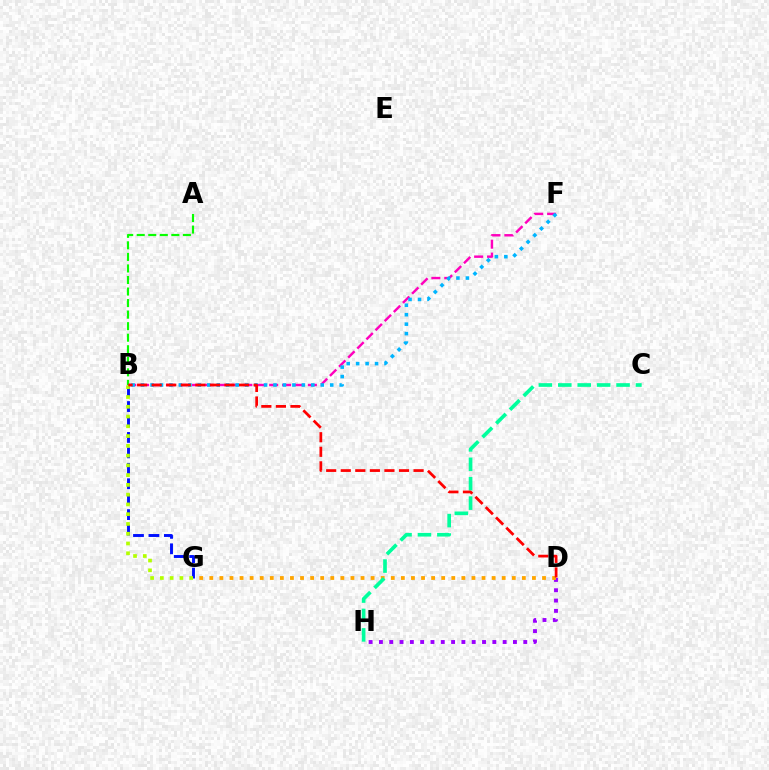{('D', 'H'): [{'color': '#9b00ff', 'line_style': 'dotted', 'thickness': 2.8}], ('B', 'G'): [{'color': '#0010ff', 'line_style': 'dashed', 'thickness': 2.1}, {'color': '#b3ff00', 'line_style': 'dotted', 'thickness': 2.65}], ('B', 'F'): [{'color': '#ff00bd', 'line_style': 'dashed', 'thickness': 1.75}, {'color': '#00b5ff', 'line_style': 'dotted', 'thickness': 2.57}], ('D', 'G'): [{'color': '#ffa500', 'line_style': 'dotted', 'thickness': 2.74}], ('C', 'H'): [{'color': '#00ff9d', 'line_style': 'dashed', 'thickness': 2.64}], ('A', 'B'): [{'color': '#08ff00', 'line_style': 'dashed', 'thickness': 1.57}], ('B', 'D'): [{'color': '#ff0000', 'line_style': 'dashed', 'thickness': 1.98}]}